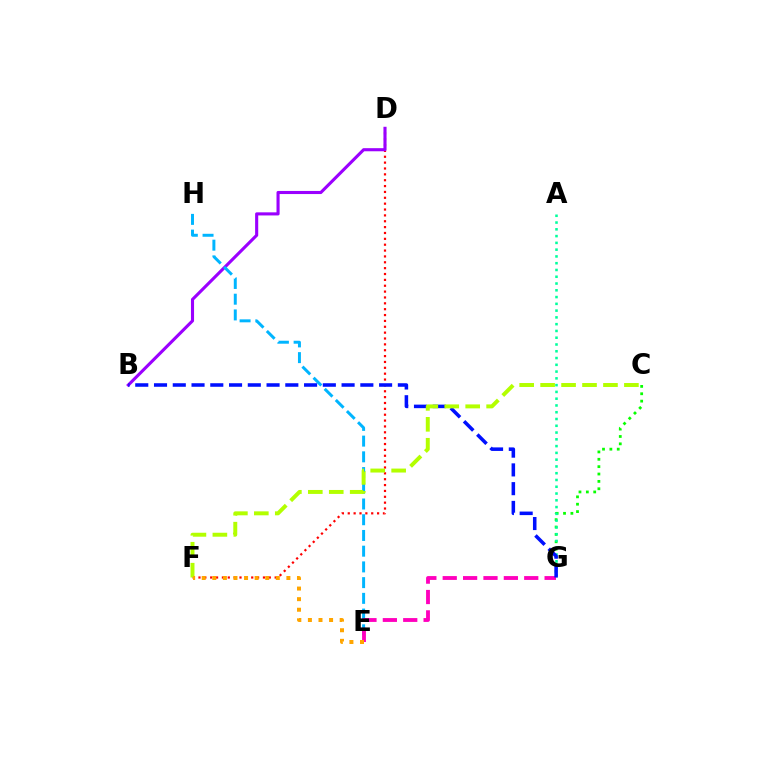{('C', 'G'): [{'color': '#08ff00', 'line_style': 'dotted', 'thickness': 2.0}], ('D', 'F'): [{'color': '#ff0000', 'line_style': 'dotted', 'thickness': 1.59}], ('A', 'G'): [{'color': '#00ff9d', 'line_style': 'dotted', 'thickness': 1.84}], ('B', 'D'): [{'color': '#9b00ff', 'line_style': 'solid', 'thickness': 2.23}], ('E', 'H'): [{'color': '#00b5ff', 'line_style': 'dashed', 'thickness': 2.14}], ('E', 'G'): [{'color': '#ff00bd', 'line_style': 'dashed', 'thickness': 2.77}], ('B', 'G'): [{'color': '#0010ff', 'line_style': 'dashed', 'thickness': 2.55}], ('C', 'F'): [{'color': '#b3ff00', 'line_style': 'dashed', 'thickness': 2.85}], ('E', 'F'): [{'color': '#ffa500', 'line_style': 'dotted', 'thickness': 2.88}]}